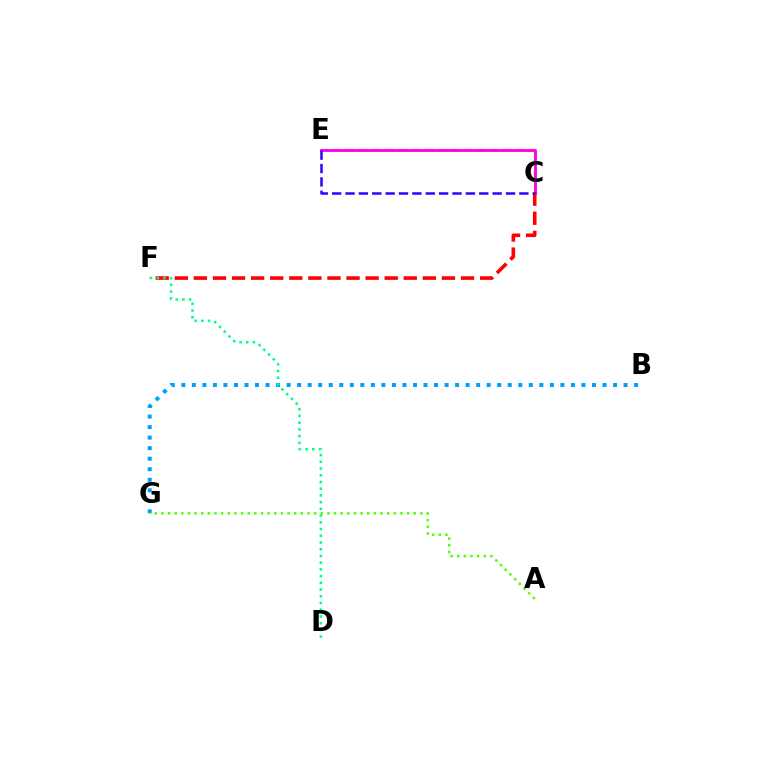{('C', 'E'): [{'color': '#ffd500', 'line_style': 'dashed', 'thickness': 1.79}, {'color': '#ff00ed', 'line_style': 'solid', 'thickness': 2.05}, {'color': '#3700ff', 'line_style': 'dashed', 'thickness': 1.82}], ('B', 'G'): [{'color': '#009eff', 'line_style': 'dotted', 'thickness': 2.86}], ('C', 'F'): [{'color': '#ff0000', 'line_style': 'dashed', 'thickness': 2.59}], ('D', 'F'): [{'color': '#00ff86', 'line_style': 'dotted', 'thickness': 1.83}], ('A', 'G'): [{'color': '#4fff00', 'line_style': 'dotted', 'thickness': 1.8}]}